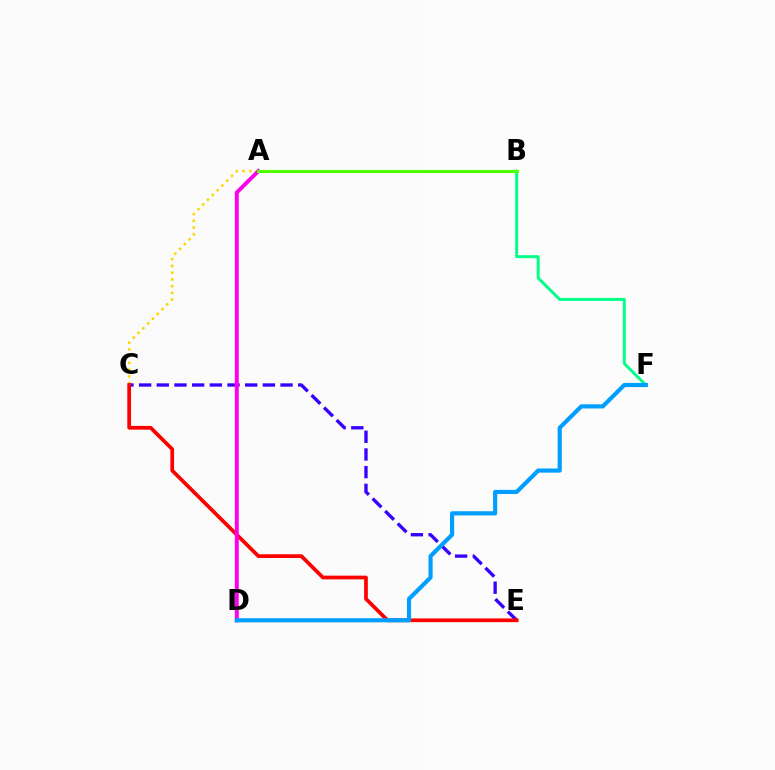{('A', 'C'): [{'color': '#ffd500', 'line_style': 'dotted', 'thickness': 1.84}], ('B', 'F'): [{'color': '#00ff86', 'line_style': 'solid', 'thickness': 2.12}], ('C', 'E'): [{'color': '#3700ff', 'line_style': 'dashed', 'thickness': 2.4}, {'color': '#ff0000', 'line_style': 'solid', 'thickness': 2.68}], ('A', 'D'): [{'color': '#ff00ed', 'line_style': 'solid', 'thickness': 2.82}], ('A', 'B'): [{'color': '#4fff00', 'line_style': 'solid', 'thickness': 2.24}], ('D', 'F'): [{'color': '#009eff', 'line_style': 'solid', 'thickness': 3.0}]}